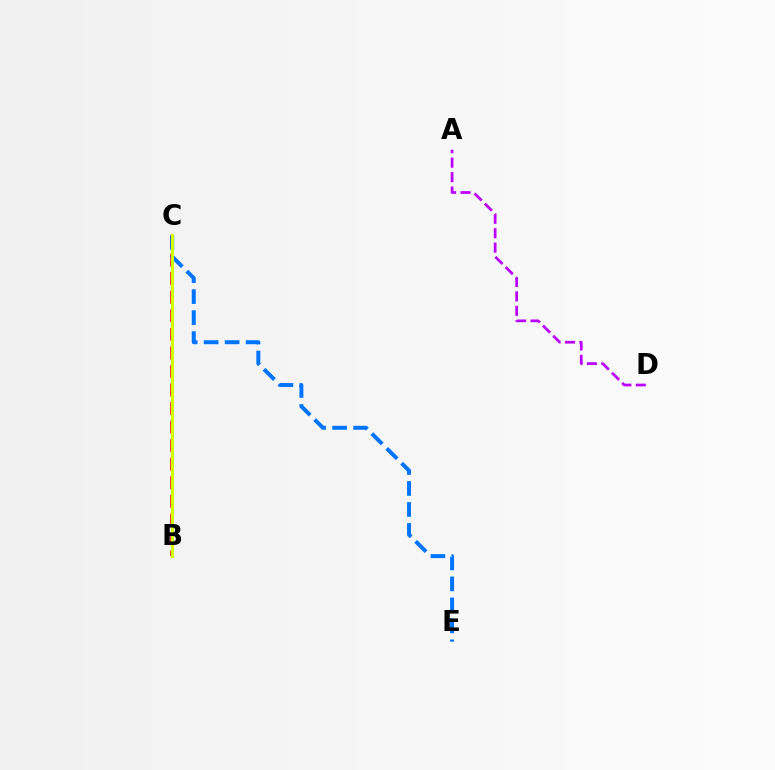{('A', 'D'): [{'color': '#b900ff', 'line_style': 'dashed', 'thickness': 1.96}], ('B', 'C'): [{'color': '#00ff5c', 'line_style': 'solid', 'thickness': 1.86}, {'color': '#ff0000', 'line_style': 'dashed', 'thickness': 2.52}, {'color': '#d1ff00', 'line_style': 'solid', 'thickness': 2.15}], ('C', 'E'): [{'color': '#0074ff', 'line_style': 'dashed', 'thickness': 2.85}]}